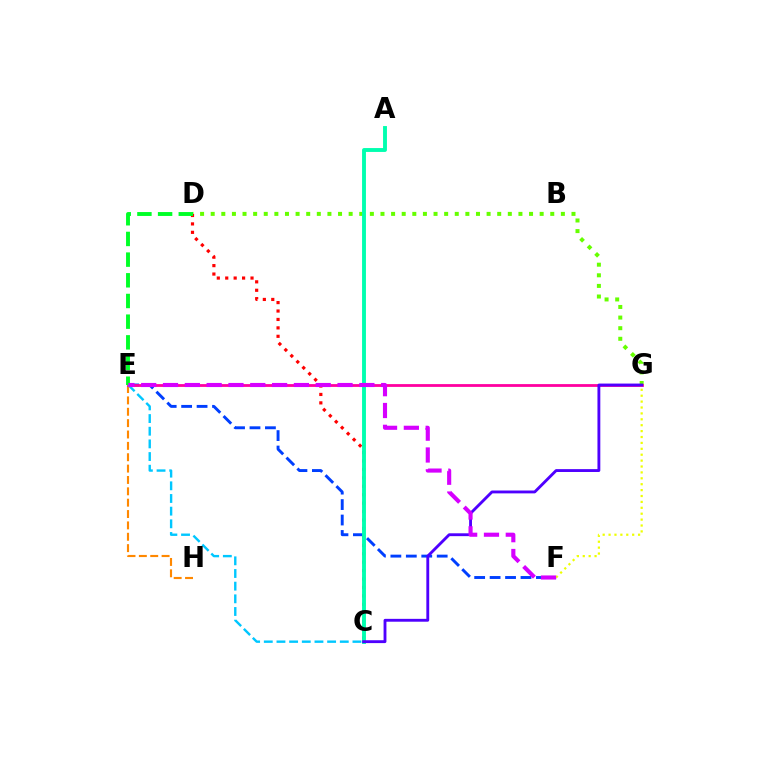{('D', 'G'): [{'color': '#66ff00', 'line_style': 'dotted', 'thickness': 2.88}], ('E', 'F'): [{'color': '#003fff', 'line_style': 'dashed', 'thickness': 2.1}, {'color': '#d600ff', 'line_style': 'dashed', 'thickness': 2.96}], ('E', 'H'): [{'color': '#ff8800', 'line_style': 'dashed', 'thickness': 1.54}], ('C', 'D'): [{'color': '#ff0000', 'line_style': 'dotted', 'thickness': 2.29}], ('E', 'G'): [{'color': '#ff00a0', 'line_style': 'solid', 'thickness': 2.01}], ('A', 'C'): [{'color': '#00ffaf', 'line_style': 'solid', 'thickness': 2.8}], ('D', 'E'): [{'color': '#00ff27', 'line_style': 'dashed', 'thickness': 2.81}], ('C', 'E'): [{'color': '#00c7ff', 'line_style': 'dashed', 'thickness': 1.72}], ('F', 'G'): [{'color': '#eeff00', 'line_style': 'dotted', 'thickness': 1.6}], ('C', 'G'): [{'color': '#4f00ff', 'line_style': 'solid', 'thickness': 2.06}]}